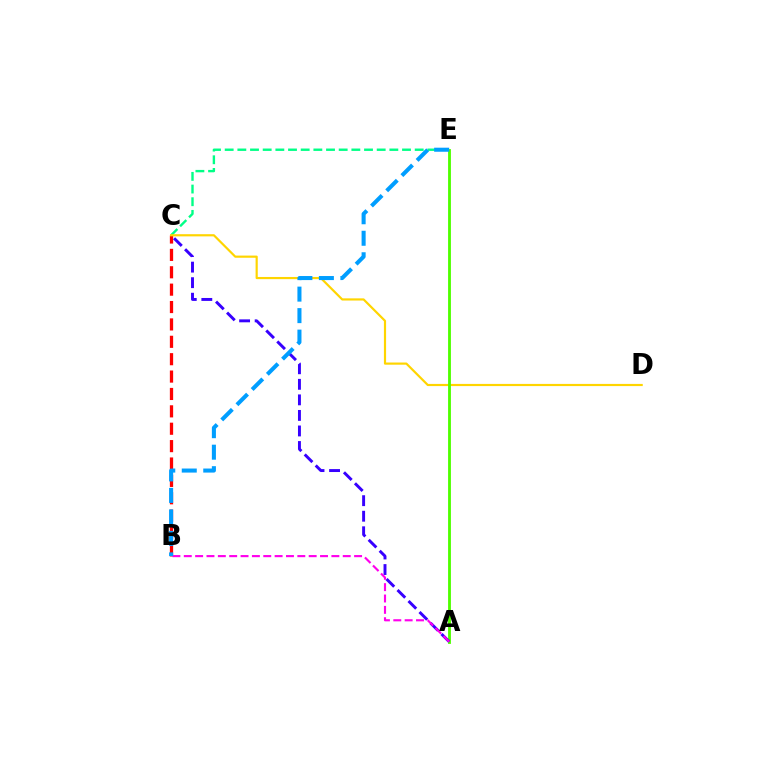{('C', 'E'): [{'color': '#00ff86', 'line_style': 'dashed', 'thickness': 1.72}], ('B', 'C'): [{'color': '#ff0000', 'line_style': 'dashed', 'thickness': 2.36}], ('C', 'D'): [{'color': '#ffd500', 'line_style': 'solid', 'thickness': 1.57}], ('A', 'E'): [{'color': '#4fff00', 'line_style': 'solid', 'thickness': 2.05}], ('A', 'C'): [{'color': '#3700ff', 'line_style': 'dashed', 'thickness': 2.11}], ('A', 'B'): [{'color': '#ff00ed', 'line_style': 'dashed', 'thickness': 1.54}], ('B', 'E'): [{'color': '#009eff', 'line_style': 'dashed', 'thickness': 2.92}]}